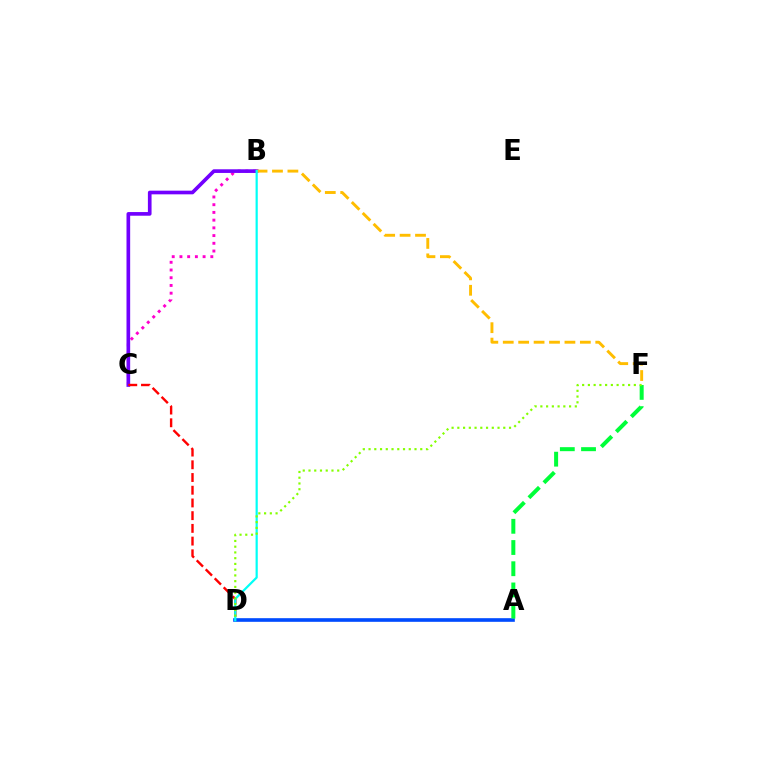{('B', 'C'): [{'color': '#ff00cf', 'line_style': 'dotted', 'thickness': 2.1}, {'color': '#7200ff', 'line_style': 'solid', 'thickness': 2.64}], ('A', 'D'): [{'color': '#004bff', 'line_style': 'solid', 'thickness': 2.62}], ('B', 'F'): [{'color': '#ffbd00', 'line_style': 'dashed', 'thickness': 2.09}], ('C', 'D'): [{'color': '#ff0000', 'line_style': 'dashed', 'thickness': 1.73}], ('A', 'F'): [{'color': '#00ff39', 'line_style': 'dashed', 'thickness': 2.88}], ('B', 'D'): [{'color': '#00fff6', 'line_style': 'solid', 'thickness': 1.59}], ('D', 'F'): [{'color': '#84ff00', 'line_style': 'dotted', 'thickness': 1.56}]}